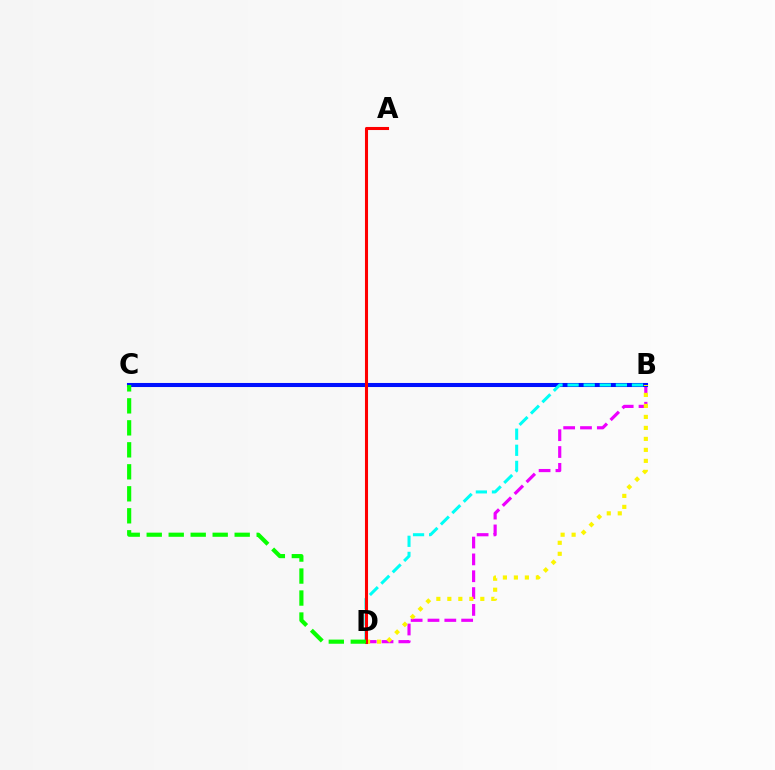{('B', 'D'): [{'color': '#ee00ff', 'line_style': 'dashed', 'thickness': 2.29}, {'color': '#fcf500', 'line_style': 'dotted', 'thickness': 2.99}, {'color': '#00fff6', 'line_style': 'dashed', 'thickness': 2.19}], ('B', 'C'): [{'color': '#0010ff', 'line_style': 'solid', 'thickness': 2.92}], ('A', 'D'): [{'color': '#ff0000', 'line_style': 'solid', 'thickness': 2.21}], ('C', 'D'): [{'color': '#08ff00', 'line_style': 'dashed', 'thickness': 2.99}]}